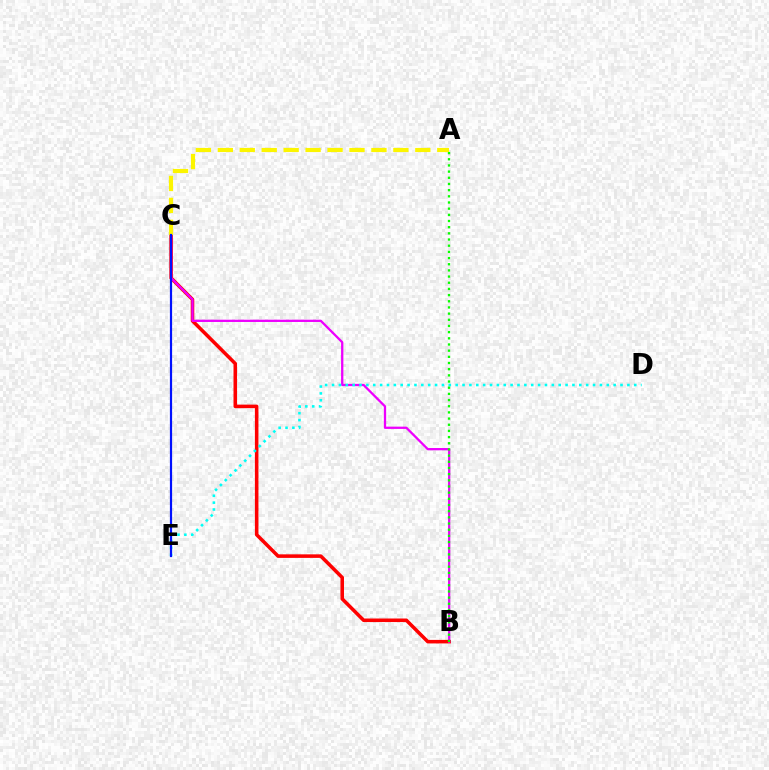{('B', 'C'): [{'color': '#ff0000', 'line_style': 'solid', 'thickness': 2.55}, {'color': '#ee00ff', 'line_style': 'solid', 'thickness': 1.64}], ('D', 'E'): [{'color': '#00fff6', 'line_style': 'dotted', 'thickness': 1.87}], ('A', 'B'): [{'color': '#08ff00', 'line_style': 'dotted', 'thickness': 1.68}], ('A', 'C'): [{'color': '#fcf500', 'line_style': 'dashed', 'thickness': 2.98}], ('C', 'E'): [{'color': '#0010ff', 'line_style': 'solid', 'thickness': 1.59}]}